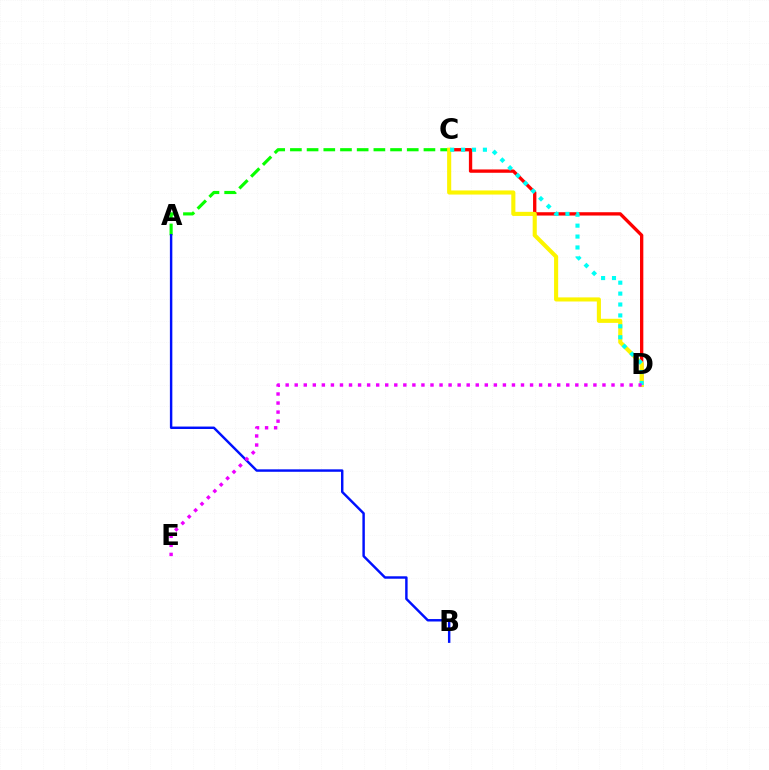{('A', 'C'): [{'color': '#08ff00', 'line_style': 'dashed', 'thickness': 2.27}], ('A', 'B'): [{'color': '#0010ff', 'line_style': 'solid', 'thickness': 1.76}], ('C', 'D'): [{'color': '#ff0000', 'line_style': 'solid', 'thickness': 2.39}, {'color': '#fcf500', 'line_style': 'solid', 'thickness': 2.95}, {'color': '#00fff6', 'line_style': 'dotted', 'thickness': 2.96}], ('D', 'E'): [{'color': '#ee00ff', 'line_style': 'dotted', 'thickness': 2.46}]}